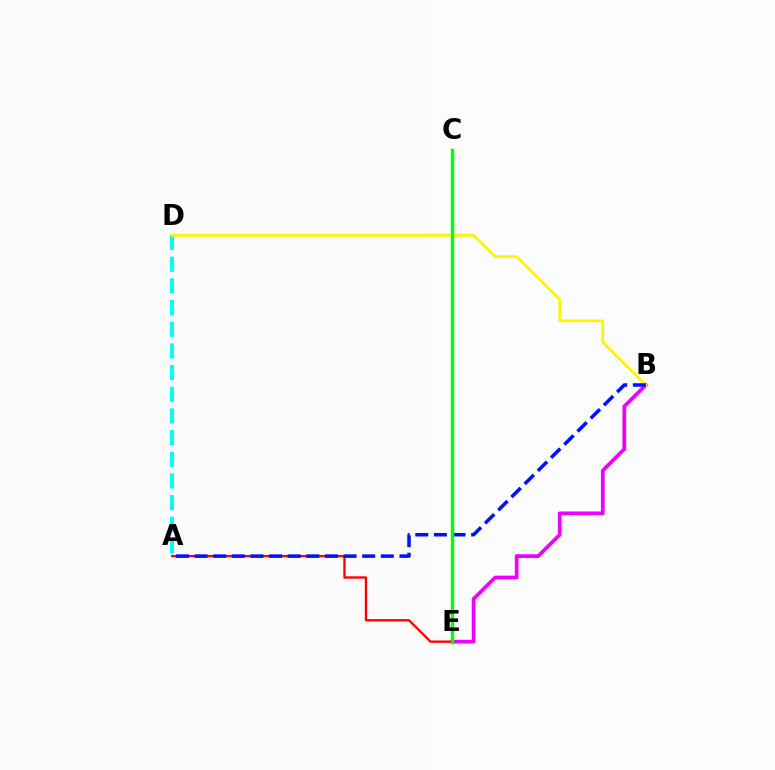{('A', 'D'): [{'color': '#00fff6', 'line_style': 'dashed', 'thickness': 2.94}], ('B', 'E'): [{'color': '#ee00ff', 'line_style': 'solid', 'thickness': 2.69}], ('A', 'E'): [{'color': '#ff0000', 'line_style': 'solid', 'thickness': 1.68}], ('B', 'D'): [{'color': '#fcf500', 'line_style': 'solid', 'thickness': 1.99}], ('A', 'B'): [{'color': '#0010ff', 'line_style': 'dashed', 'thickness': 2.53}], ('C', 'E'): [{'color': '#08ff00', 'line_style': 'solid', 'thickness': 2.48}]}